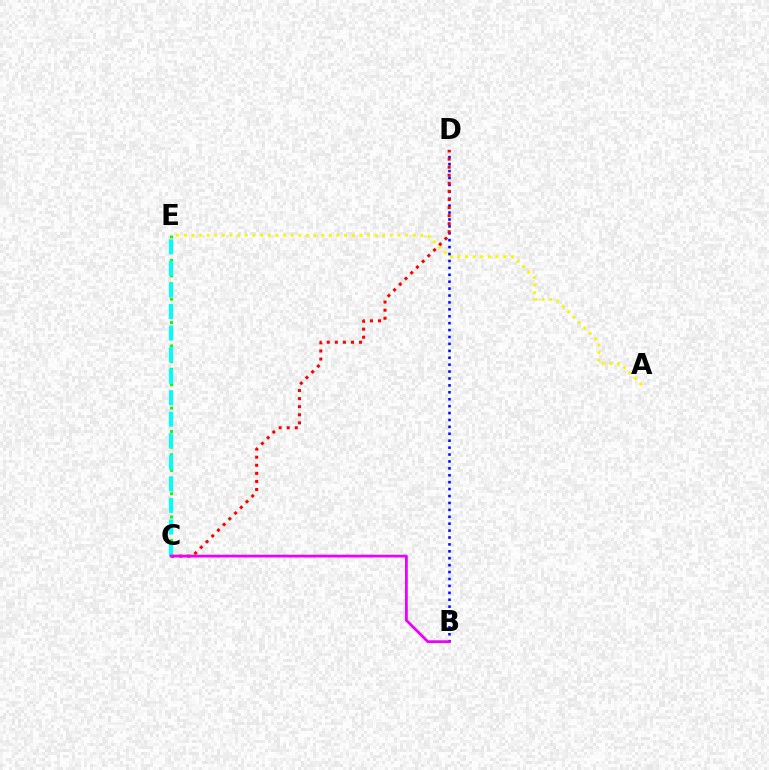{('A', 'E'): [{'color': '#fcf500', 'line_style': 'dotted', 'thickness': 2.07}], ('B', 'D'): [{'color': '#0010ff', 'line_style': 'dotted', 'thickness': 1.88}], ('C', 'E'): [{'color': '#08ff00', 'line_style': 'dotted', 'thickness': 2.11}, {'color': '#00fff6', 'line_style': 'dashed', 'thickness': 2.93}], ('C', 'D'): [{'color': '#ff0000', 'line_style': 'dotted', 'thickness': 2.19}], ('B', 'C'): [{'color': '#ee00ff', 'line_style': 'solid', 'thickness': 1.99}]}